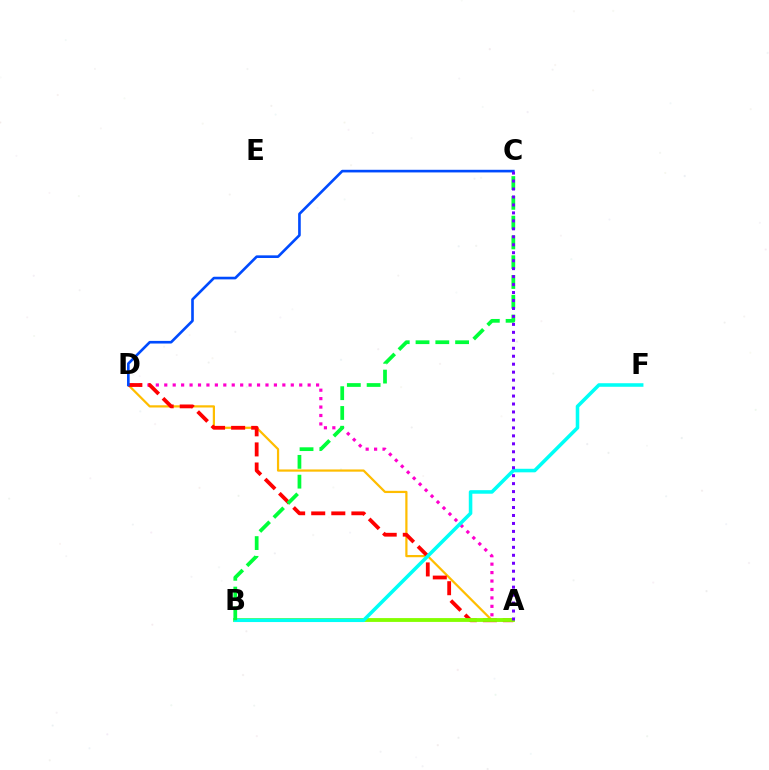{('A', 'D'): [{'color': '#ff00cf', 'line_style': 'dotted', 'thickness': 2.29}, {'color': '#ffbd00', 'line_style': 'solid', 'thickness': 1.6}, {'color': '#ff0000', 'line_style': 'dashed', 'thickness': 2.73}], ('A', 'B'): [{'color': '#84ff00', 'line_style': 'solid', 'thickness': 2.76}], ('B', 'F'): [{'color': '#00fff6', 'line_style': 'solid', 'thickness': 2.56}], ('B', 'C'): [{'color': '#00ff39', 'line_style': 'dashed', 'thickness': 2.69}], ('C', 'D'): [{'color': '#004bff', 'line_style': 'solid', 'thickness': 1.9}], ('A', 'C'): [{'color': '#7200ff', 'line_style': 'dotted', 'thickness': 2.16}]}